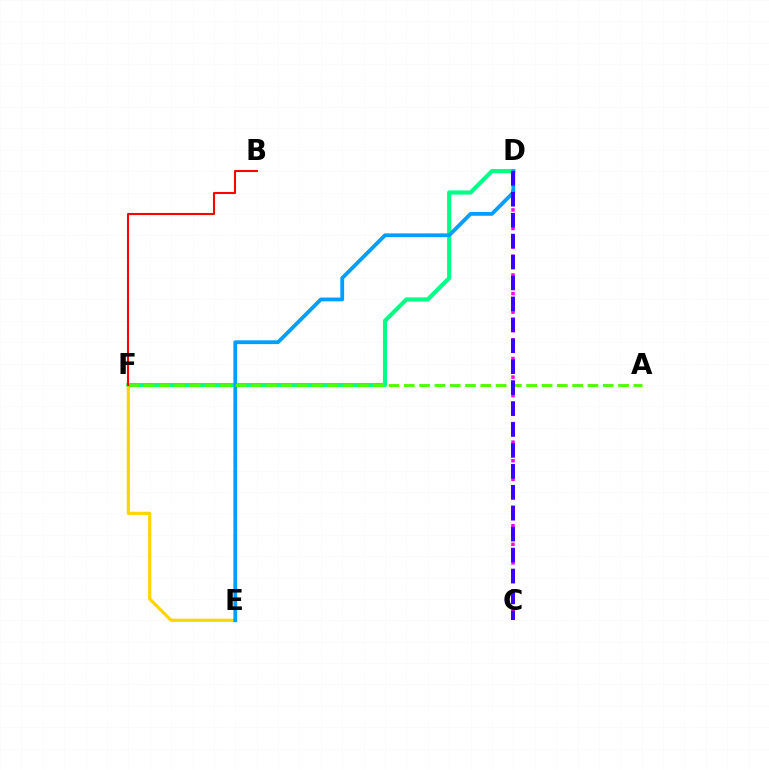{('D', 'F'): [{'color': '#00ff86', 'line_style': 'solid', 'thickness': 2.97}], ('C', 'D'): [{'color': '#ff00ed', 'line_style': 'dotted', 'thickness': 2.52}, {'color': '#3700ff', 'line_style': 'dashed', 'thickness': 2.84}], ('E', 'F'): [{'color': '#ffd500', 'line_style': 'solid', 'thickness': 2.28}], ('D', 'E'): [{'color': '#009eff', 'line_style': 'solid', 'thickness': 2.73}], ('A', 'F'): [{'color': '#4fff00', 'line_style': 'dashed', 'thickness': 2.08}], ('B', 'F'): [{'color': '#ff0000', 'line_style': 'solid', 'thickness': 1.51}]}